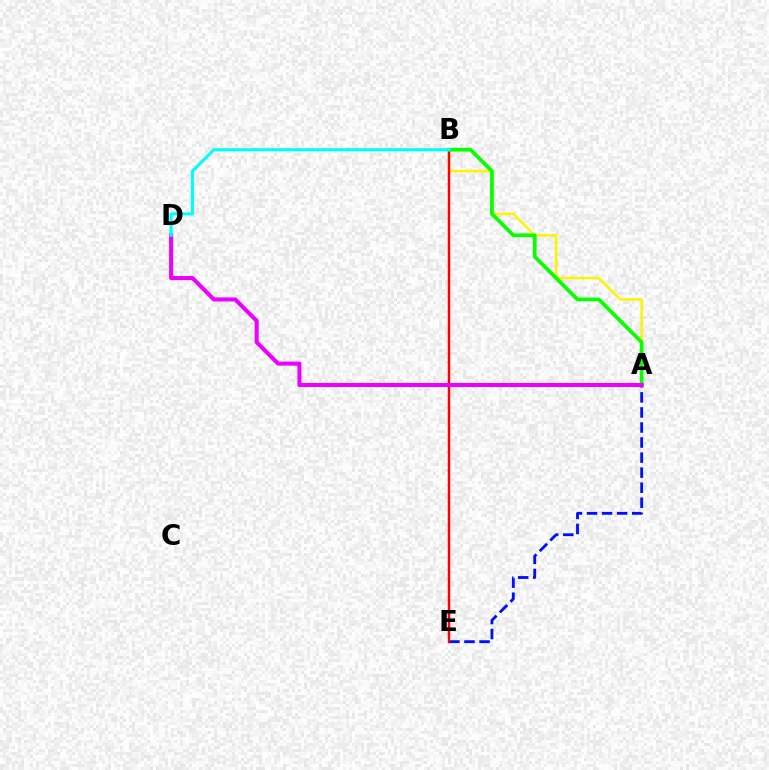{('A', 'E'): [{'color': '#0010ff', 'line_style': 'dashed', 'thickness': 2.05}], ('A', 'B'): [{'color': '#fcf500', 'line_style': 'solid', 'thickness': 1.83}, {'color': '#08ff00', 'line_style': 'solid', 'thickness': 2.69}], ('B', 'E'): [{'color': '#ff0000', 'line_style': 'solid', 'thickness': 1.78}], ('A', 'D'): [{'color': '#ee00ff', 'line_style': 'solid', 'thickness': 2.92}], ('B', 'D'): [{'color': '#00fff6', 'line_style': 'solid', 'thickness': 2.21}]}